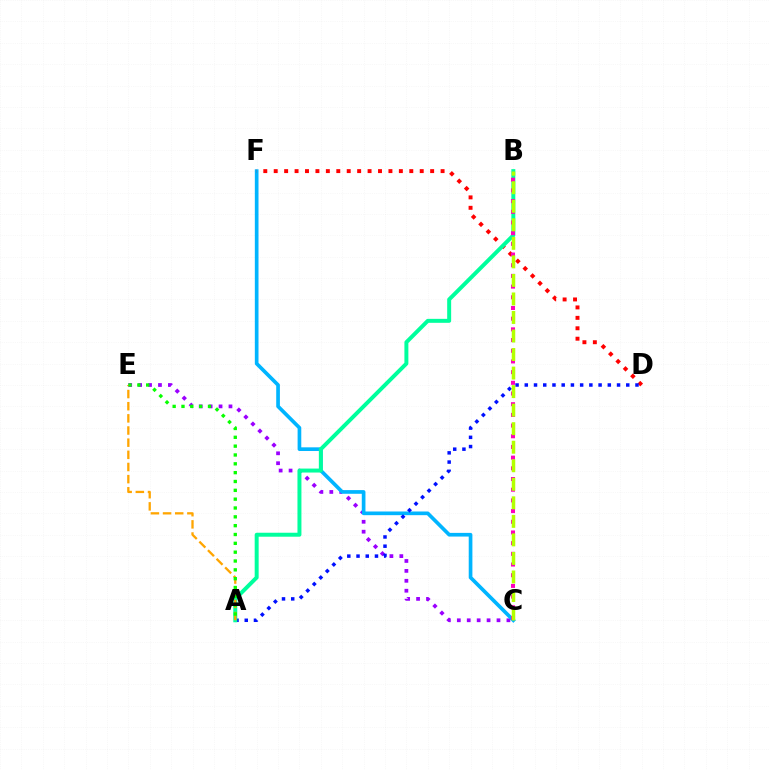{('C', 'E'): [{'color': '#9b00ff', 'line_style': 'dotted', 'thickness': 2.7}], ('C', 'F'): [{'color': '#00b5ff', 'line_style': 'solid', 'thickness': 2.65}], ('D', 'F'): [{'color': '#ff0000', 'line_style': 'dotted', 'thickness': 2.83}], ('A', 'D'): [{'color': '#0010ff', 'line_style': 'dotted', 'thickness': 2.51}], ('A', 'B'): [{'color': '#00ff9d', 'line_style': 'solid', 'thickness': 2.86}], ('A', 'E'): [{'color': '#ffa500', 'line_style': 'dashed', 'thickness': 1.65}, {'color': '#08ff00', 'line_style': 'dotted', 'thickness': 2.4}], ('B', 'C'): [{'color': '#ff00bd', 'line_style': 'dotted', 'thickness': 2.9}, {'color': '#b3ff00', 'line_style': 'dashed', 'thickness': 2.52}]}